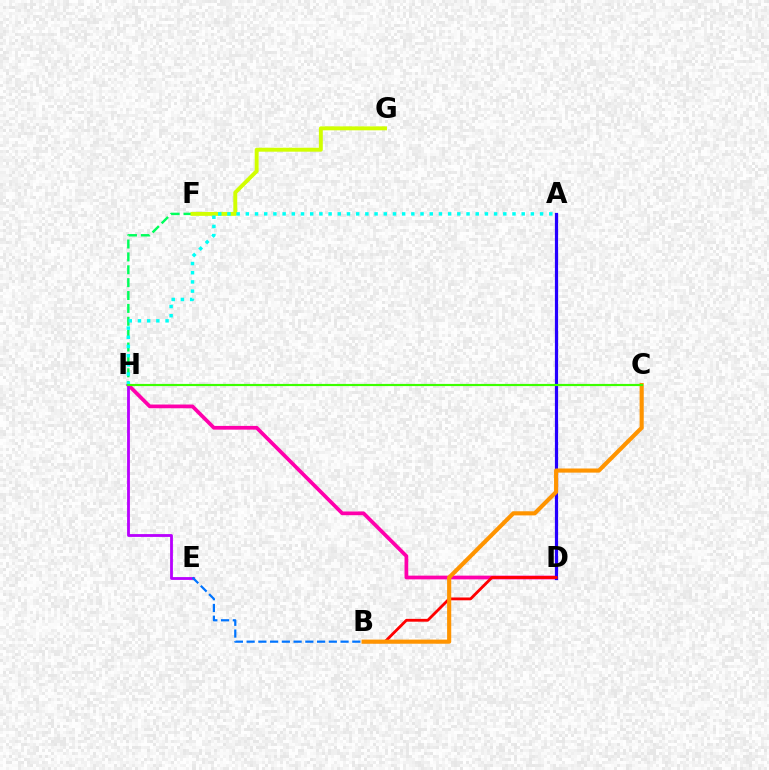{('F', 'H'): [{'color': '#00ff5c', 'line_style': 'dashed', 'thickness': 1.75}], ('D', 'H'): [{'color': '#ff00ac', 'line_style': 'solid', 'thickness': 2.69}], ('A', 'D'): [{'color': '#2500ff', 'line_style': 'solid', 'thickness': 2.31}], ('F', 'G'): [{'color': '#d1ff00', 'line_style': 'solid', 'thickness': 2.83}], ('B', 'D'): [{'color': '#ff0000', 'line_style': 'solid', 'thickness': 2.03}], ('B', 'C'): [{'color': '#ff9400', 'line_style': 'solid', 'thickness': 2.97}], ('E', 'H'): [{'color': '#b900ff', 'line_style': 'solid', 'thickness': 2.02}], ('A', 'H'): [{'color': '#00fff6', 'line_style': 'dotted', 'thickness': 2.5}], ('C', 'H'): [{'color': '#3dff00', 'line_style': 'solid', 'thickness': 1.57}], ('B', 'E'): [{'color': '#0074ff', 'line_style': 'dashed', 'thickness': 1.6}]}